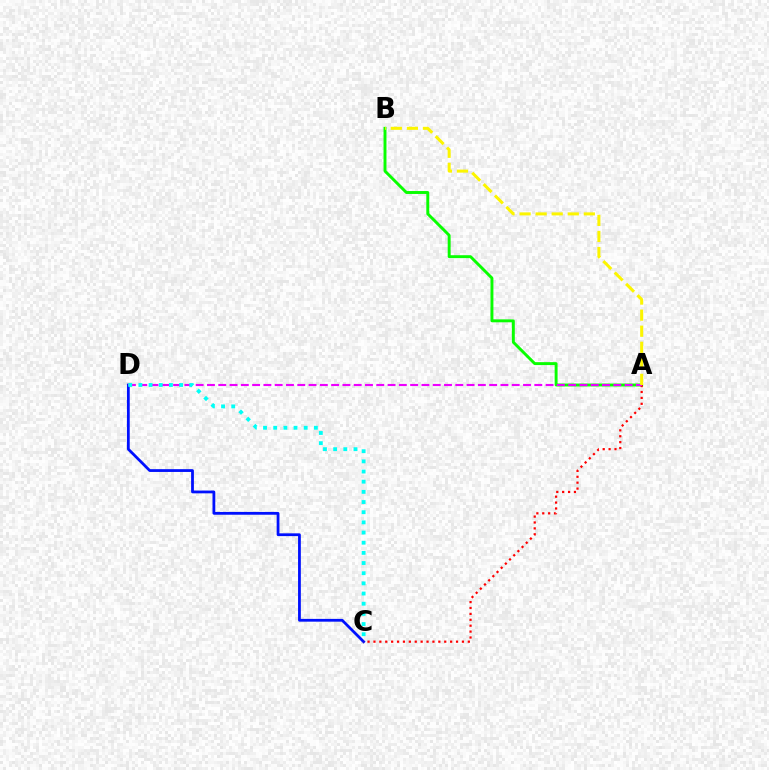{('C', 'D'): [{'color': '#0010ff', 'line_style': 'solid', 'thickness': 2.0}, {'color': '#00fff6', 'line_style': 'dotted', 'thickness': 2.76}], ('A', 'B'): [{'color': '#08ff00', 'line_style': 'solid', 'thickness': 2.1}, {'color': '#fcf500', 'line_style': 'dashed', 'thickness': 2.18}], ('A', 'C'): [{'color': '#ff0000', 'line_style': 'dotted', 'thickness': 1.6}], ('A', 'D'): [{'color': '#ee00ff', 'line_style': 'dashed', 'thickness': 1.53}]}